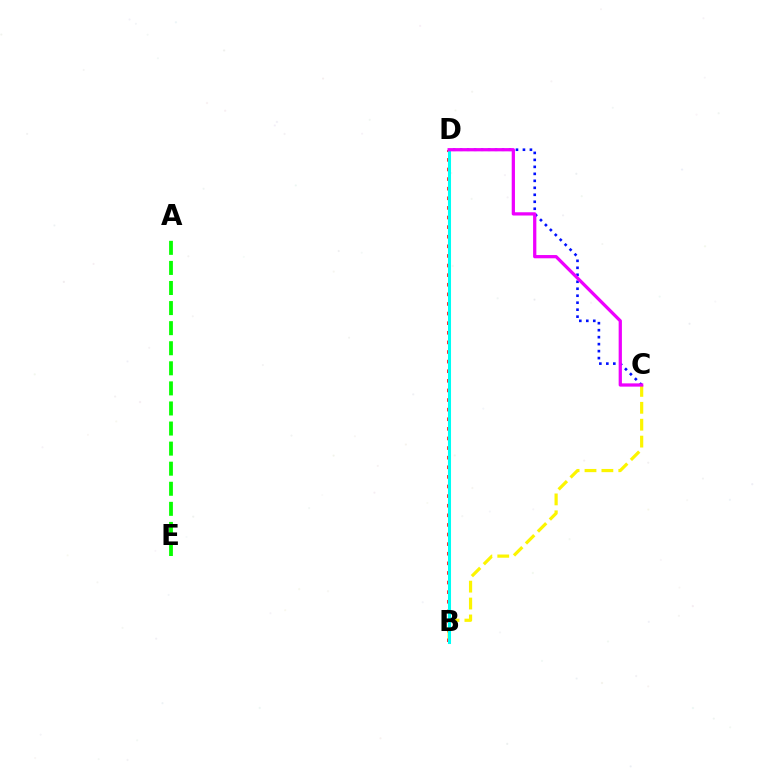{('B', 'D'): [{'color': '#ff0000', 'line_style': 'dotted', 'thickness': 2.61}, {'color': '#00fff6', 'line_style': 'solid', 'thickness': 2.19}], ('B', 'C'): [{'color': '#fcf500', 'line_style': 'dashed', 'thickness': 2.3}], ('C', 'D'): [{'color': '#0010ff', 'line_style': 'dotted', 'thickness': 1.9}, {'color': '#ee00ff', 'line_style': 'solid', 'thickness': 2.34}], ('A', 'E'): [{'color': '#08ff00', 'line_style': 'dashed', 'thickness': 2.73}]}